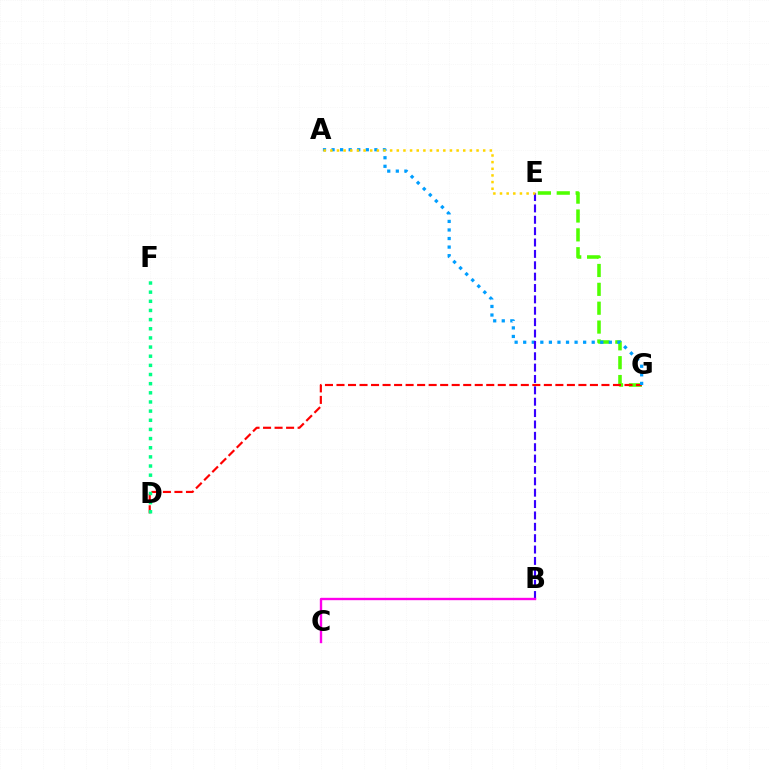{('E', 'G'): [{'color': '#4fff00', 'line_style': 'dashed', 'thickness': 2.56}], ('D', 'G'): [{'color': '#ff0000', 'line_style': 'dashed', 'thickness': 1.56}], ('D', 'F'): [{'color': '#00ff86', 'line_style': 'dotted', 'thickness': 2.49}], ('A', 'G'): [{'color': '#009eff', 'line_style': 'dotted', 'thickness': 2.33}], ('B', 'E'): [{'color': '#3700ff', 'line_style': 'dashed', 'thickness': 1.54}], ('A', 'E'): [{'color': '#ffd500', 'line_style': 'dotted', 'thickness': 1.81}], ('B', 'C'): [{'color': '#ff00ed', 'line_style': 'solid', 'thickness': 1.71}]}